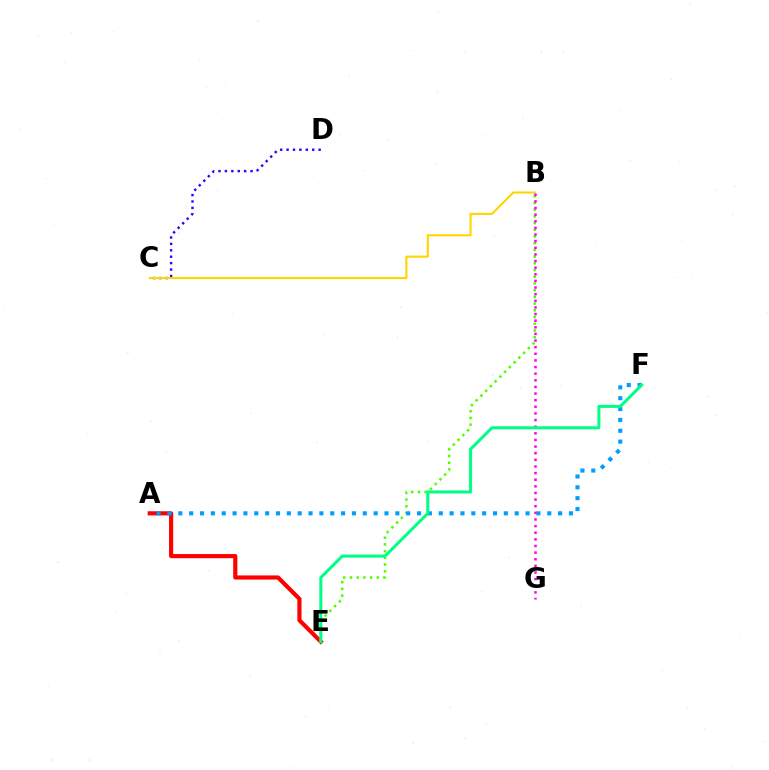{('A', 'E'): [{'color': '#ff0000', 'line_style': 'solid', 'thickness': 2.99}], ('B', 'E'): [{'color': '#4fff00', 'line_style': 'dotted', 'thickness': 1.82}], ('A', 'F'): [{'color': '#009eff', 'line_style': 'dotted', 'thickness': 2.95}], ('C', 'D'): [{'color': '#3700ff', 'line_style': 'dotted', 'thickness': 1.74}], ('B', 'C'): [{'color': '#ffd500', 'line_style': 'solid', 'thickness': 1.52}], ('B', 'G'): [{'color': '#ff00ed', 'line_style': 'dotted', 'thickness': 1.8}], ('E', 'F'): [{'color': '#00ff86', 'line_style': 'solid', 'thickness': 2.18}]}